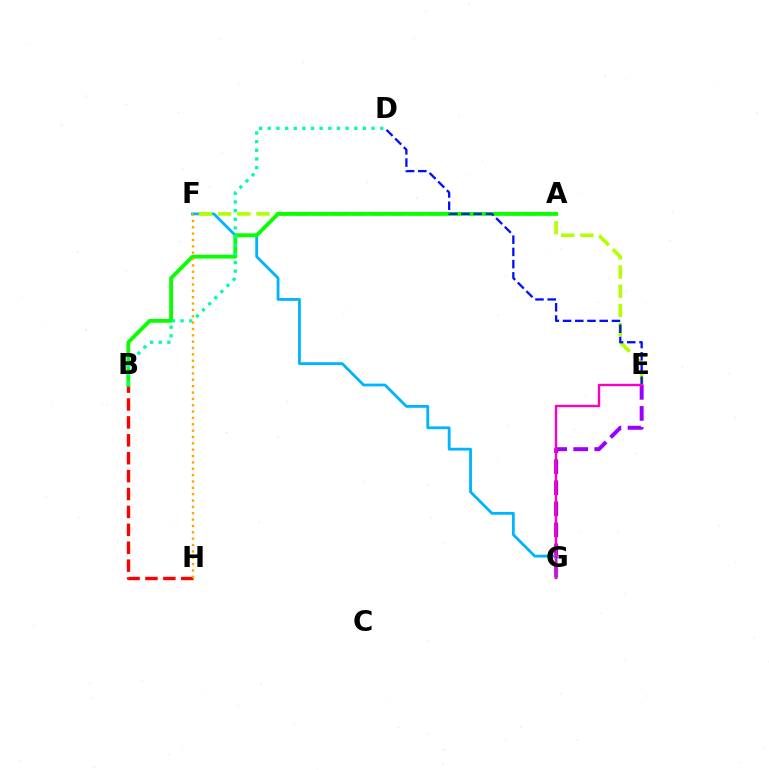{('E', 'G'): [{'color': '#9b00ff', 'line_style': 'dashed', 'thickness': 2.86}, {'color': '#ff00bd', 'line_style': 'solid', 'thickness': 1.7}], ('B', 'H'): [{'color': '#ff0000', 'line_style': 'dashed', 'thickness': 2.43}], ('F', 'G'): [{'color': '#00b5ff', 'line_style': 'solid', 'thickness': 2.03}], ('E', 'F'): [{'color': '#b3ff00', 'line_style': 'dashed', 'thickness': 2.61}], ('A', 'B'): [{'color': '#08ff00', 'line_style': 'solid', 'thickness': 2.75}], ('D', 'E'): [{'color': '#0010ff', 'line_style': 'dashed', 'thickness': 1.66}], ('B', 'D'): [{'color': '#00ff9d', 'line_style': 'dotted', 'thickness': 2.35}], ('F', 'H'): [{'color': '#ffa500', 'line_style': 'dotted', 'thickness': 1.73}]}